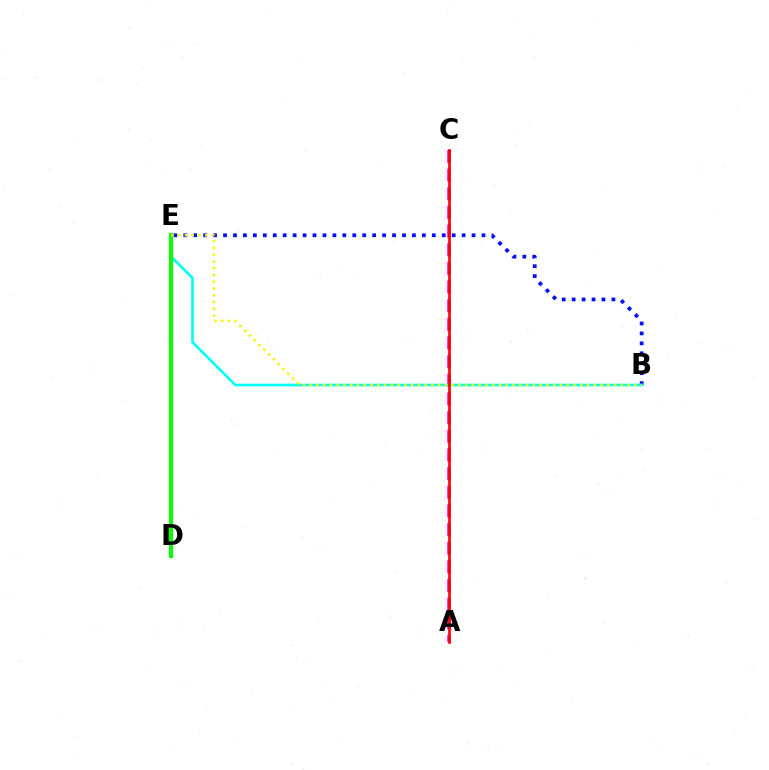{('A', 'C'): [{'color': '#ee00ff', 'line_style': 'dashed', 'thickness': 2.53}, {'color': '#ff0000', 'line_style': 'solid', 'thickness': 1.9}], ('B', 'E'): [{'color': '#0010ff', 'line_style': 'dotted', 'thickness': 2.7}, {'color': '#00fff6', 'line_style': 'solid', 'thickness': 1.89}, {'color': '#fcf500', 'line_style': 'dotted', 'thickness': 1.84}], ('D', 'E'): [{'color': '#08ff00', 'line_style': 'solid', 'thickness': 2.98}]}